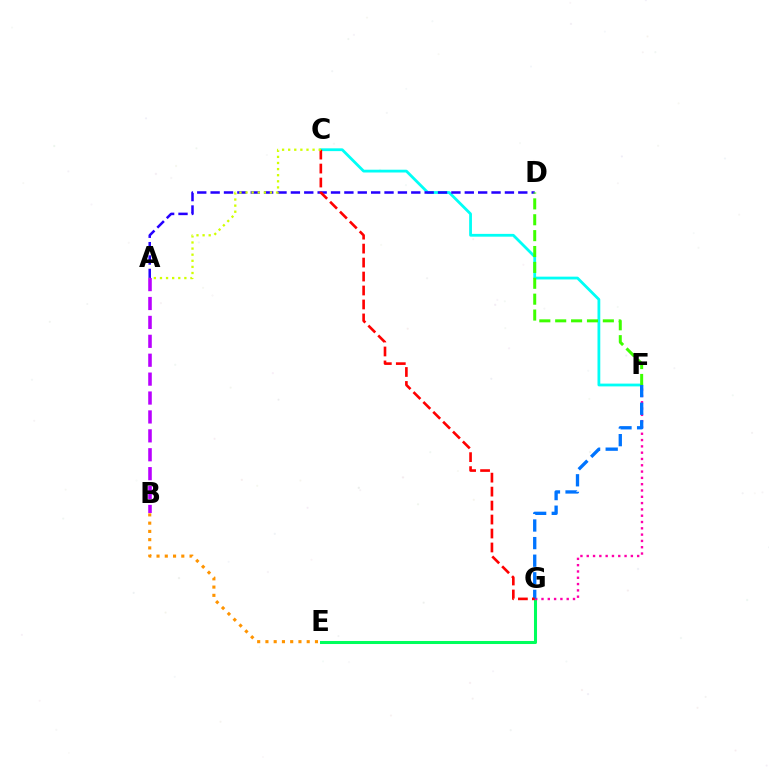{('C', 'F'): [{'color': '#00fff6', 'line_style': 'solid', 'thickness': 2.01}], ('A', 'D'): [{'color': '#2500ff', 'line_style': 'dashed', 'thickness': 1.82}], ('E', 'G'): [{'color': '#00ff5c', 'line_style': 'solid', 'thickness': 2.19}], ('F', 'G'): [{'color': '#ff00ac', 'line_style': 'dotted', 'thickness': 1.71}, {'color': '#0074ff', 'line_style': 'dashed', 'thickness': 2.39}], ('A', 'B'): [{'color': '#b900ff', 'line_style': 'dashed', 'thickness': 2.57}], ('B', 'E'): [{'color': '#ff9400', 'line_style': 'dotted', 'thickness': 2.24}], ('C', 'G'): [{'color': '#ff0000', 'line_style': 'dashed', 'thickness': 1.9}], ('D', 'F'): [{'color': '#3dff00', 'line_style': 'dashed', 'thickness': 2.16}], ('A', 'C'): [{'color': '#d1ff00', 'line_style': 'dotted', 'thickness': 1.66}]}